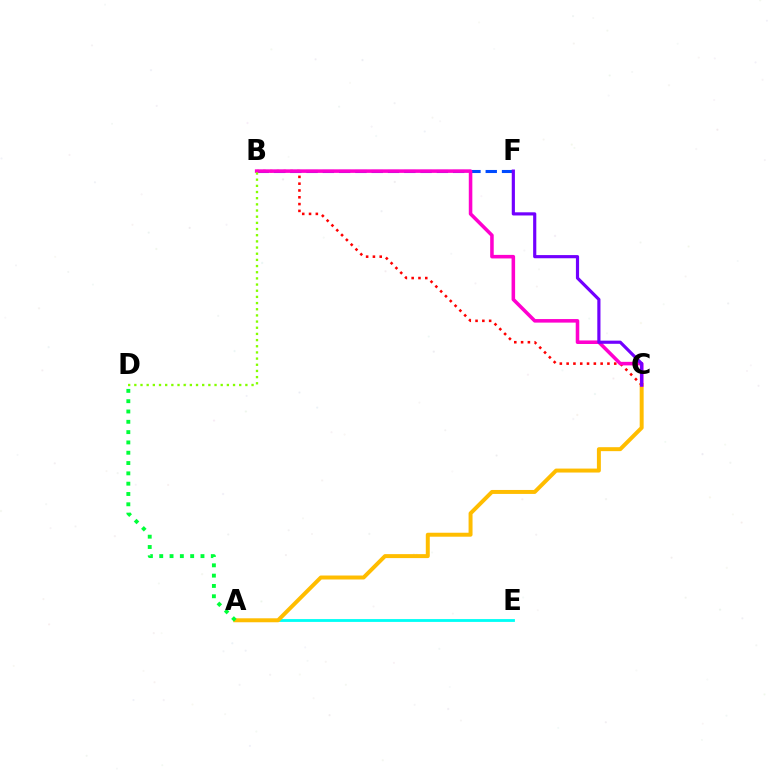{('B', 'C'): [{'color': '#ff0000', 'line_style': 'dotted', 'thickness': 1.85}, {'color': '#ff00cf', 'line_style': 'solid', 'thickness': 2.56}], ('A', 'E'): [{'color': '#00fff6', 'line_style': 'solid', 'thickness': 2.03}], ('A', 'C'): [{'color': '#ffbd00', 'line_style': 'solid', 'thickness': 2.85}], ('B', 'F'): [{'color': '#004bff', 'line_style': 'dashed', 'thickness': 2.21}], ('B', 'D'): [{'color': '#84ff00', 'line_style': 'dotted', 'thickness': 1.68}], ('A', 'D'): [{'color': '#00ff39', 'line_style': 'dotted', 'thickness': 2.8}], ('C', 'F'): [{'color': '#7200ff', 'line_style': 'solid', 'thickness': 2.28}]}